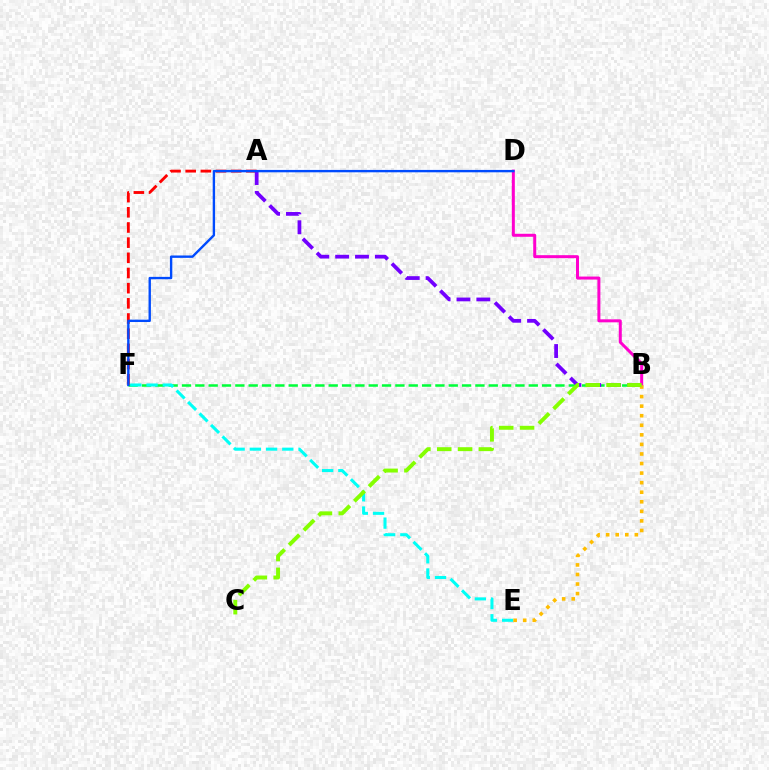{('B', 'F'): [{'color': '#00ff39', 'line_style': 'dashed', 'thickness': 1.81}], ('A', 'F'): [{'color': '#ff0000', 'line_style': 'dashed', 'thickness': 2.06}], ('A', 'B'): [{'color': '#7200ff', 'line_style': 'dashed', 'thickness': 2.7}], ('B', 'D'): [{'color': '#ff00cf', 'line_style': 'solid', 'thickness': 2.16}], ('E', 'F'): [{'color': '#00fff6', 'line_style': 'dashed', 'thickness': 2.2}], ('B', 'E'): [{'color': '#ffbd00', 'line_style': 'dotted', 'thickness': 2.6}], ('B', 'C'): [{'color': '#84ff00', 'line_style': 'dashed', 'thickness': 2.83}], ('D', 'F'): [{'color': '#004bff', 'line_style': 'solid', 'thickness': 1.71}]}